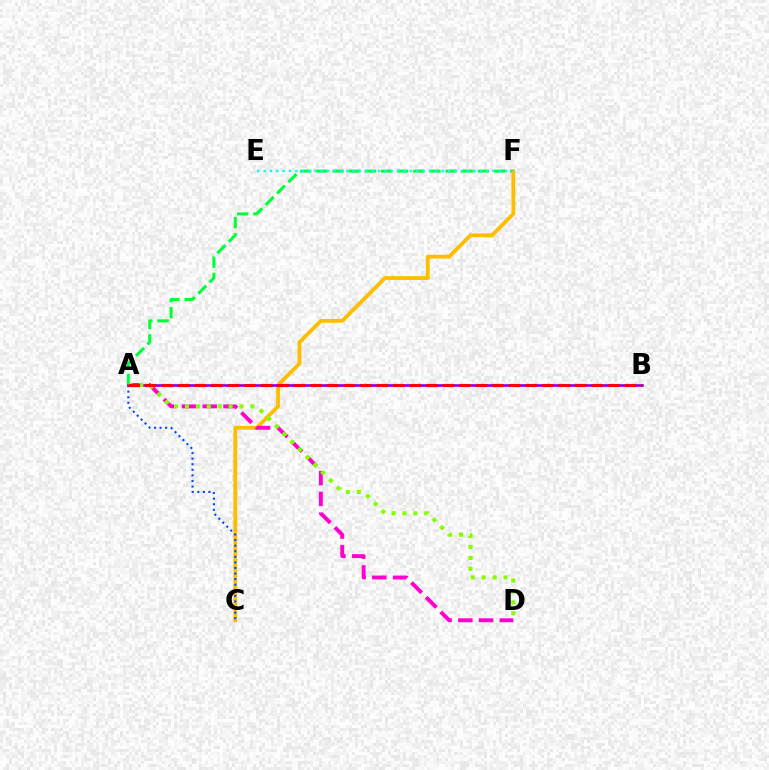{('A', 'F'): [{'color': '#00ff39', 'line_style': 'dashed', 'thickness': 2.19}], ('C', 'F'): [{'color': '#ffbd00', 'line_style': 'solid', 'thickness': 2.73}], ('A', 'D'): [{'color': '#ff00cf', 'line_style': 'dashed', 'thickness': 2.82}, {'color': '#84ff00', 'line_style': 'dotted', 'thickness': 2.96}], ('A', 'B'): [{'color': '#7200ff', 'line_style': 'solid', 'thickness': 1.85}, {'color': '#ff0000', 'line_style': 'dashed', 'thickness': 2.25}], ('E', 'F'): [{'color': '#00fff6', 'line_style': 'dotted', 'thickness': 1.73}], ('A', 'C'): [{'color': '#004bff', 'line_style': 'dotted', 'thickness': 1.52}]}